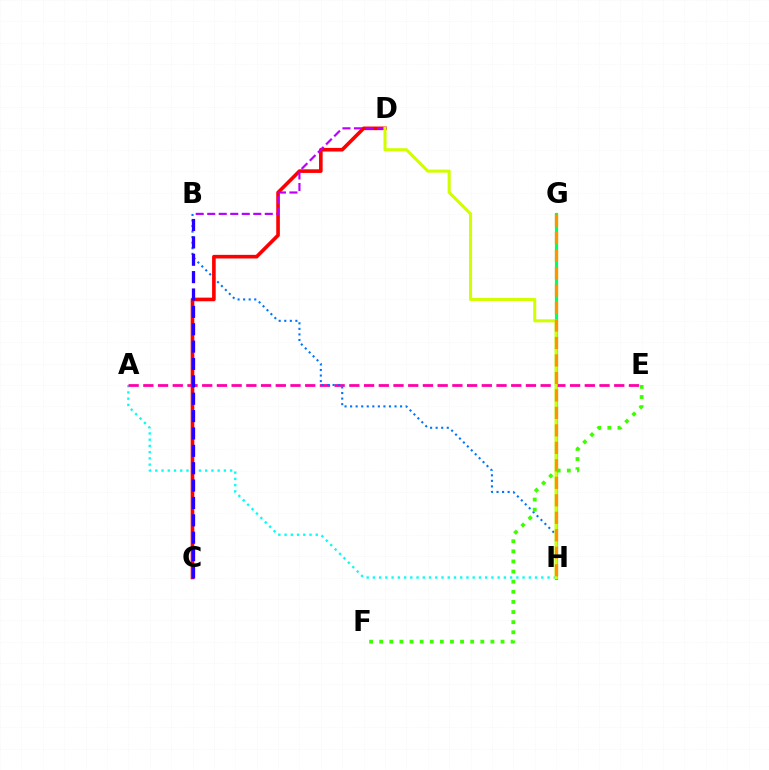{('G', 'H'): [{'color': '#00ff5c', 'line_style': 'solid', 'thickness': 2.29}, {'color': '#ff9400', 'line_style': 'dashed', 'thickness': 2.37}], ('A', 'H'): [{'color': '#00fff6', 'line_style': 'dotted', 'thickness': 1.69}], ('A', 'E'): [{'color': '#ff00ac', 'line_style': 'dashed', 'thickness': 2.0}], ('B', 'H'): [{'color': '#0074ff', 'line_style': 'dotted', 'thickness': 1.51}], ('C', 'D'): [{'color': '#ff0000', 'line_style': 'solid', 'thickness': 2.61}], ('B', 'C'): [{'color': '#2500ff', 'line_style': 'dashed', 'thickness': 2.36}], ('B', 'D'): [{'color': '#b900ff', 'line_style': 'dashed', 'thickness': 1.56}], ('D', 'H'): [{'color': '#d1ff00', 'line_style': 'solid', 'thickness': 2.2}], ('E', 'F'): [{'color': '#3dff00', 'line_style': 'dotted', 'thickness': 2.75}]}